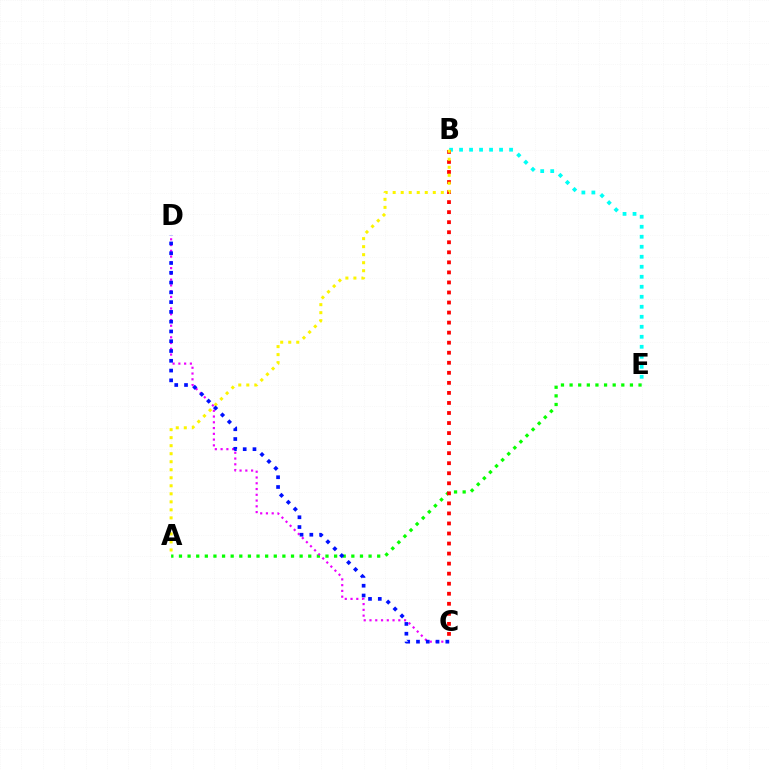{('A', 'E'): [{'color': '#08ff00', 'line_style': 'dotted', 'thickness': 2.34}], ('C', 'D'): [{'color': '#ee00ff', 'line_style': 'dotted', 'thickness': 1.57}, {'color': '#0010ff', 'line_style': 'dotted', 'thickness': 2.66}], ('B', 'E'): [{'color': '#00fff6', 'line_style': 'dotted', 'thickness': 2.72}], ('B', 'C'): [{'color': '#ff0000', 'line_style': 'dotted', 'thickness': 2.73}], ('A', 'B'): [{'color': '#fcf500', 'line_style': 'dotted', 'thickness': 2.18}]}